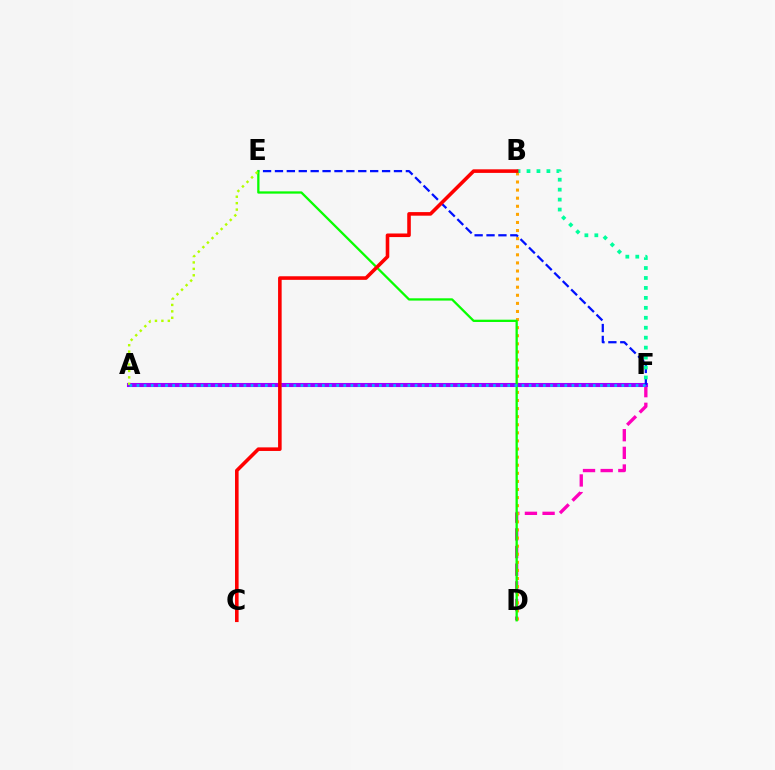{('D', 'F'): [{'color': '#ff00bd', 'line_style': 'dashed', 'thickness': 2.4}], ('B', 'D'): [{'color': '#ffa500', 'line_style': 'dotted', 'thickness': 2.2}], ('A', 'F'): [{'color': '#9b00ff', 'line_style': 'solid', 'thickness': 2.93}, {'color': '#00b5ff', 'line_style': 'dotted', 'thickness': 1.94}], ('E', 'F'): [{'color': '#0010ff', 'line_style': 'dashed', 'thickness': 1.62}], ('D', 'E'): [{'color': '#08ff00', 'line_style': 'solid', 'thickness': 1.65}], ('B', 'F'): [{'color': '#00ff9d', 'line_style': 'dotted', 'thickness': 2.7}], ('A', 'E'): [{'color': '#b3ff00', 'line_style': 'dotted', 'thickness': 1.75}], ('B', 'C'): [{'color': '#ff0000', 'line_style': 'solid', 'thickness': 2.58}]}